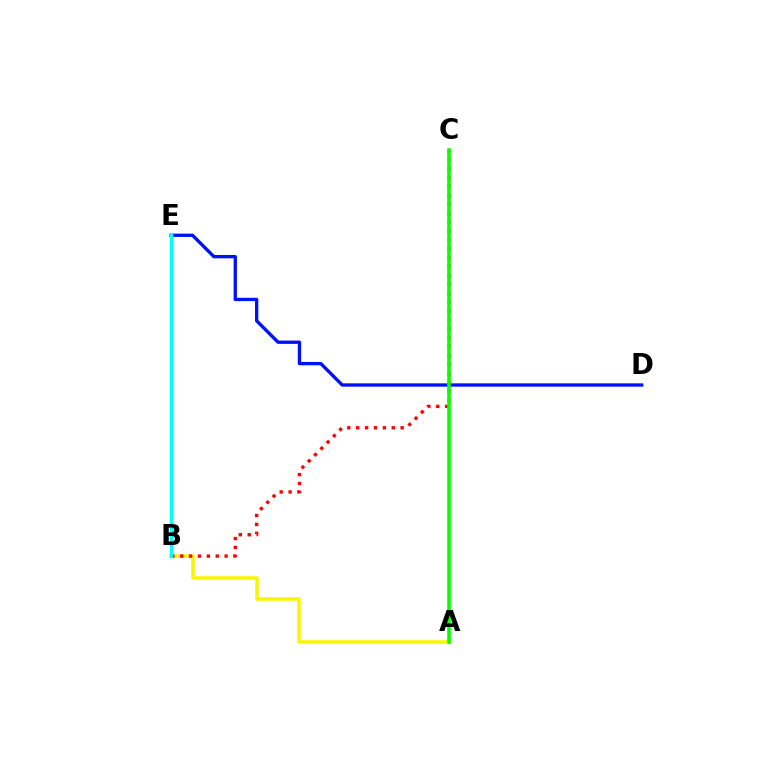{('D', 'E'): [{'color': '#0010ff', 'line_style': 'solid', 'thickness': 2.39}], ('A', 'B'): [{'color': '#fcf500', 'line_style': 'solid', 'thickness': 2.53}], ('B', 'C'): [{'color': '#ff0000', 'line_style': 'dotted', 'thickness': 2.42}], ('B', 'E'): [{'color': '#ee00ff', 'line_style': 'dashed', 'thickness': 2.18}, {'color': '#00fff6', 'line_style': 'solid', 'thickness': 2.5}], ('A', 'C'): [{'color': '#08ff00', 'line_style': 'solid', 'thickness': 2.57}]}